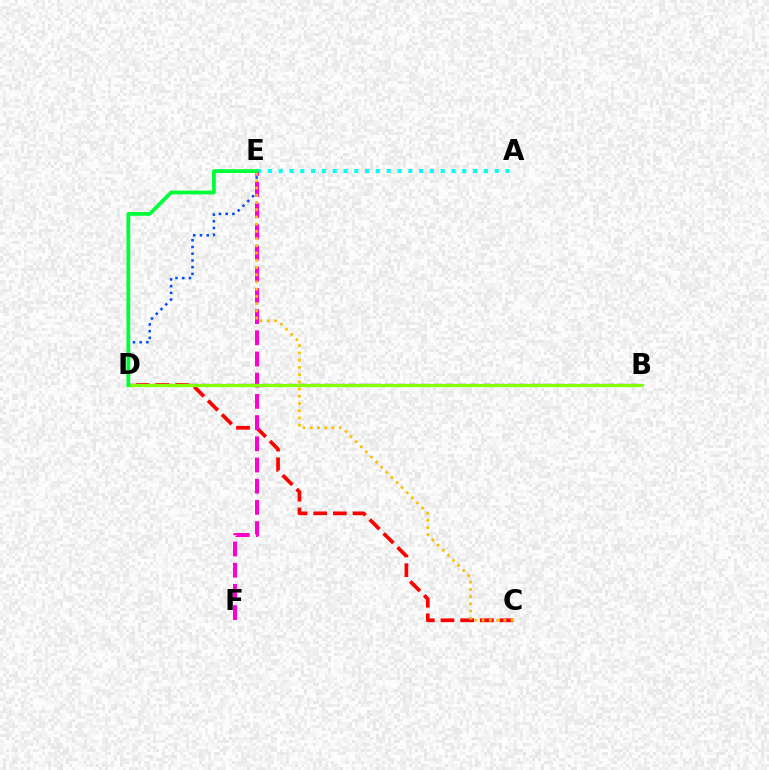{('D', 'E'): [{'color': '#004bff', 'line_style': 'dotted', 'thickness': 1.83}, {'color': '#00ff39', 'line_style': 'solid', 'thickness': 2.72}], ('B', 'D'): [{'color': '#7200ff', 'line_style': 'dashed', 'thickness': 1.66}, {'color': '#84ff00', 'line_style': 'solid', 'thickness': 2.34}], ('A', 'E'): [{'color': '#00fff6', 'line_style': 'dotted', 'thickness': 2.94}], ('C', 'D'): [{'color': '#ff0000', 'line_style': 'dashed', 'thickness': 2.67}], ('E', 'F'): [{'color': '#ff00cf', 'line_style': 'dashed', 'thickness': 2.88}], ('C', 'E'): [{'color': '#ffbd00', 'line_style': 'dotted', 'thickness': 1.96}]}